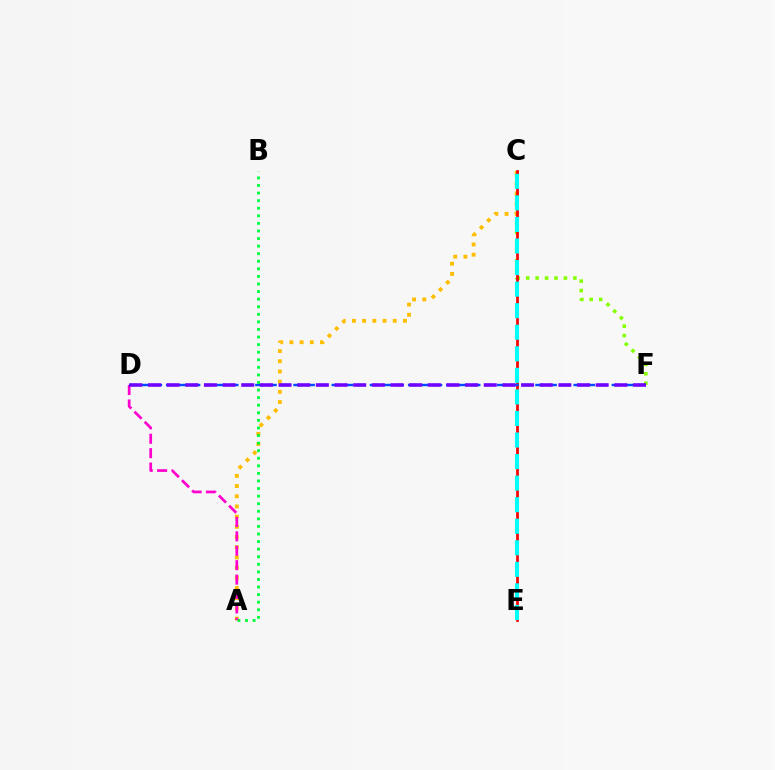{('C', 'F'): [{'color': '#84ff00', 'line_style': 'dotted', 'thickness': 2.56}], ('A', 'C'): [{'color': '#ffbd00', 'line_style': 'dotted', 'thickness': 2.77}], ('A', 'D'): [{'color': '#ff00cf', 'line_style': 'dashed', 'thickness': 1.96}], ('C', 'E'): [{'color': '#ff0000', 'line_style': 'solid', 'thickness': 1.96}, {'color': '#00fff6', 'line_style': 'dashed', 'thickness': 2.93}], ('D', 'F'): [{'color': '#004bff', 'line_style': 'dashed', 'thickness': 1.73}, {'color': '#7200ff', 'line_style': 'dashed', 'thickness': 2.53}], ('A', 'B'): [{'color': '#00ff39', 'line_style': 'dotted', 'thickness': 2.06}]}